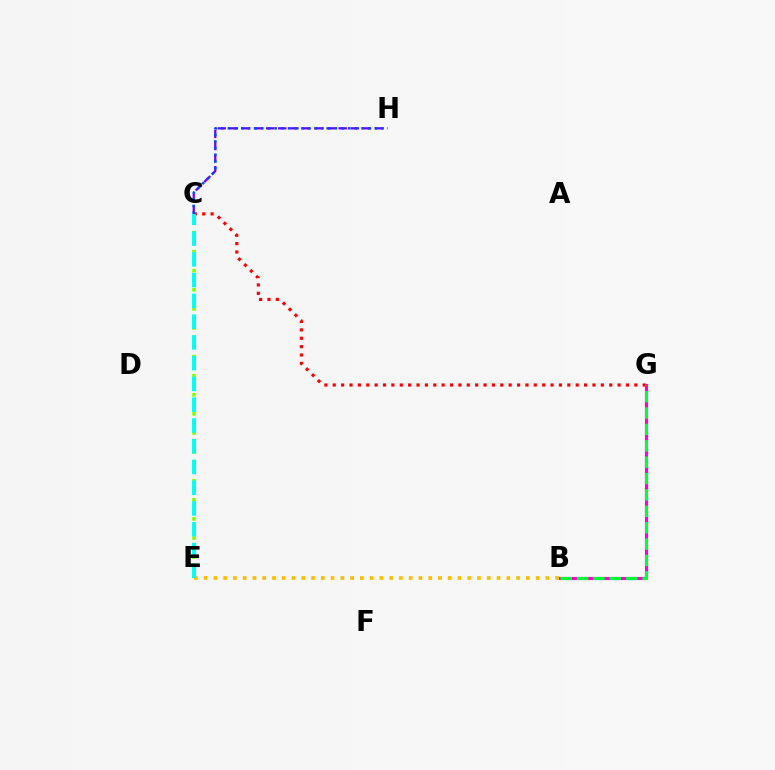{('C', 'G'): [{'color': '#ff0000', 'line_style': 'dotted', 'thickness': 2.28}], ('C', 'H'): [{'color': '#7200ff', 'line_style': 'dashed', 'thickness': 1.64}, {'color': '#004bff', 'line_style': 'dotted', 'thickness': 1.82}], ('B', 'G'): [{'color': '#ff00cf', 'line_style': 'solid', 'thickness': 2.26}, {'color': '#00ff39', 'line_style': 'dashed', 'thickness': 2.23}], ('C', 'E'): [{'color': '#84ff00', 'line_style': 'dotted', 'thickness': 2.59}, {'color': '#00fff6', 'line_style': 'dashed', 'thickness': 2.82}], ('B', 'E'): [{'color': '#ffbd00', 'line_style': 'dotted', 'thickness': 2.65}]}